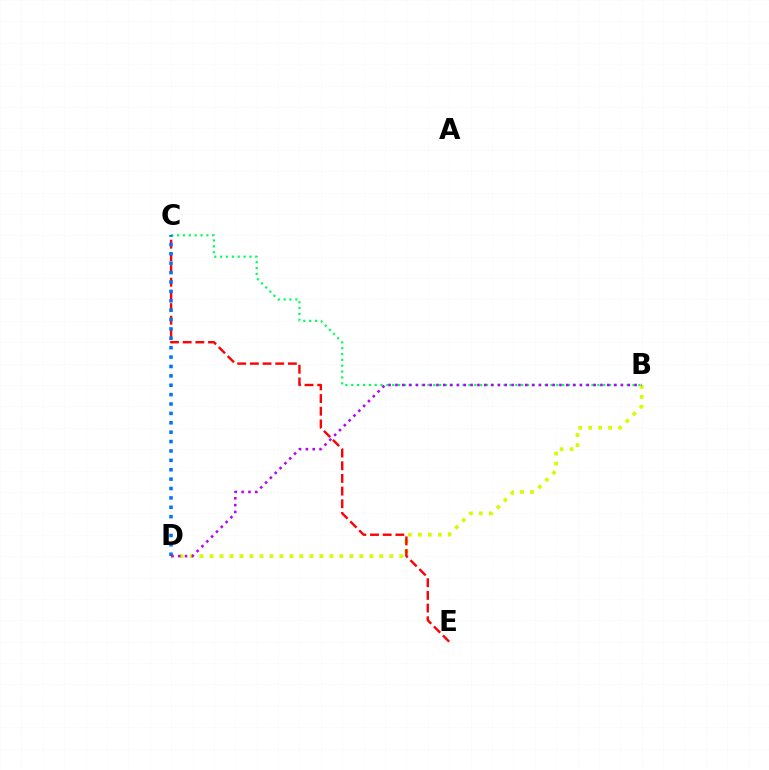{('B', 'C'): [{'color': '#00ff5c', 'line_style': 'dotted', 'thickness': 1.59}], ('B', 'D'): [{'color': '#d1ff00', 'line_style': 'dotted', 'thickness': 2.71}, {'color': '#b900ff', 'line_style': 'dotted', 'thickness': 1.86}], ('C', 'E'): [{'color': '#ff0000', 'line_style': 'dashed', 'thickness': 1.72}], ('C', 'D'): [{'color': '#0074ff', 'line_style': 'dotted', 'thickness': 2.55}]}